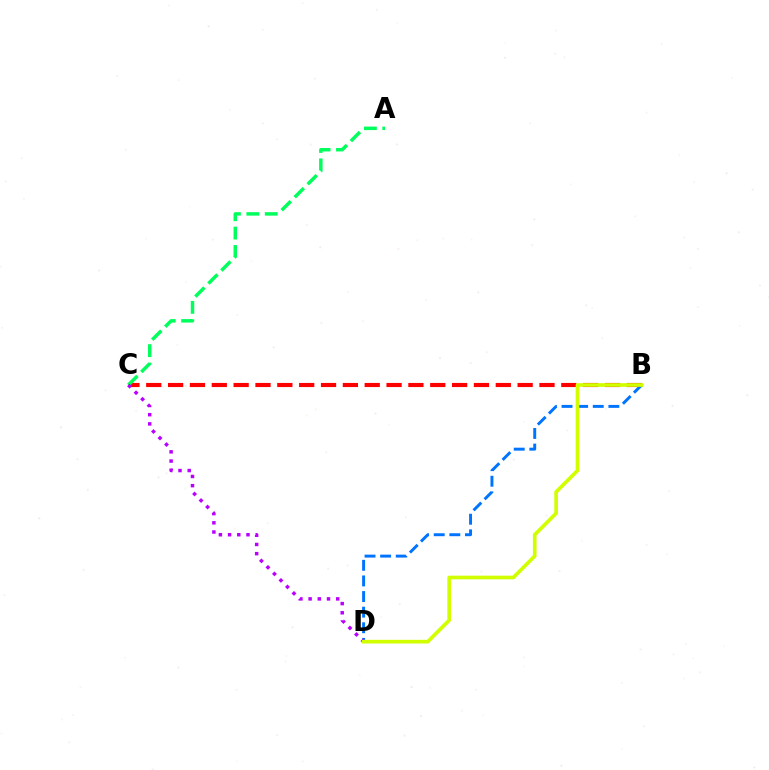{('B', 'C'): [{'color': '#ff0000', 'line_style': 'dashed', 'thickness': 2.97}], ('A', 'C'): [{'color': '#00ff5c', 'line_style': 'dashed', 'thickness': 2.5}], ('B', 'D'): [{'color': '#0074ff', 'line_style': 'dashed', 'thickness': 2.12}, {'color': '#d1ff00', 'line_style': 'solid', 'thickness': 2.64}], ('C', 'D'): [{'color': '#b900ff', 'line_style': 'dotted', 'thickness': 2.5}]}